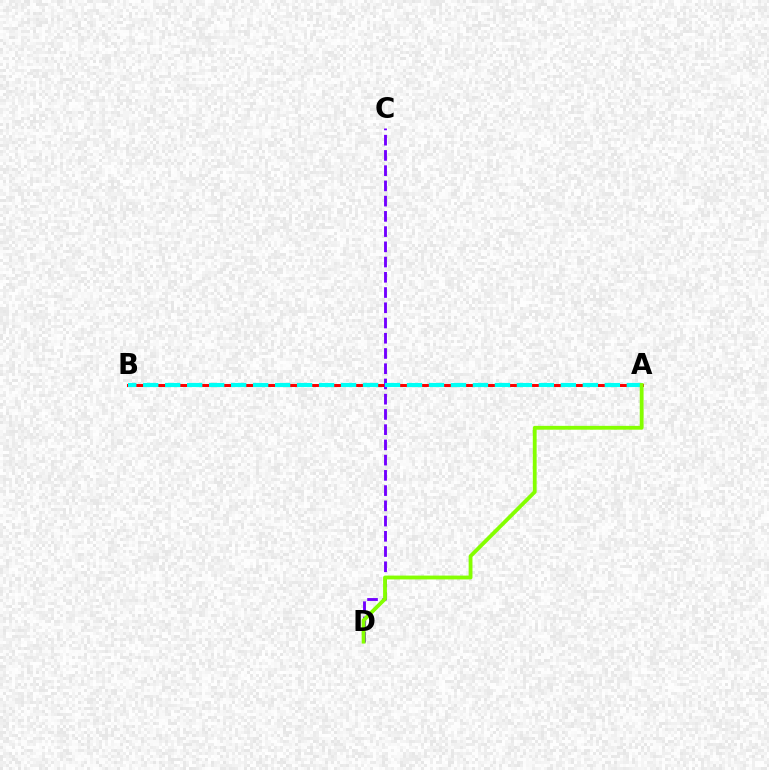{('A', 'B'): [{'color': '#ff0000', 'line_style': 'solid', 'thickness': 2.14}, {'color': '#00fff6', 'line_style': 'dashed', 'thickness': 2.99}], ('C', 'D'): [{'color': '#7200ff', 'line_style': 'dashed', 'thickness': 2.07}], ('A', 'D'): [{'color': '#84ff00', 'line_style': 'solid', 'thickness': 2.76}]}